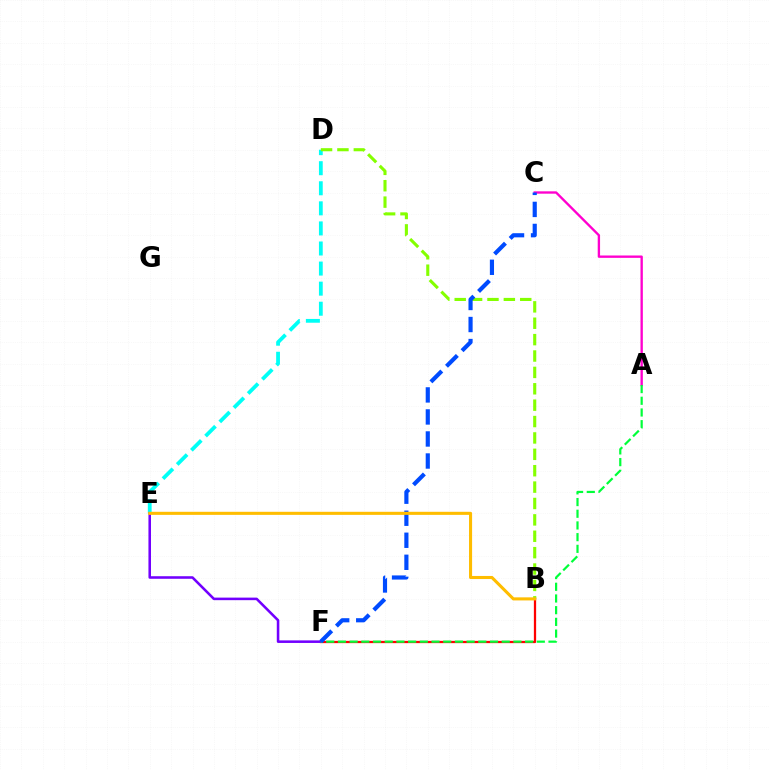{('A', 'C'): [{'color': '#ff00cf', 'line_style': 'solid', 'thickness': 1.7}], ('B', 'F'): [{'color': '#ff0000', 'line_style': 'solid', 'thickness': 1.63}], ('D', 'E'): [{'color': '#00fff6', 'line_style': 'dashed', 'thickness': 2.73}], ('E', 'F'): [{'color': '#7200ff', 'line_style': 'solid', 'thickness': 1.84}], ('A', 'F'): [{'color': '#00ff39', 'line_style': 'dashed', 'thickness': 1.59}], ('B', 'D'): [{'color': '#84ff00', 'line_style': 'dashed', 'thickness': 2.23}], ('C', 'F'): [{'color': '#004bff', 'line_style': 'dashed', 'thickness': 2.99}], ('B', 'E'): [{'color': '#ffbd00', 'line_style': 'solid', 'thickness': 2.21}]}